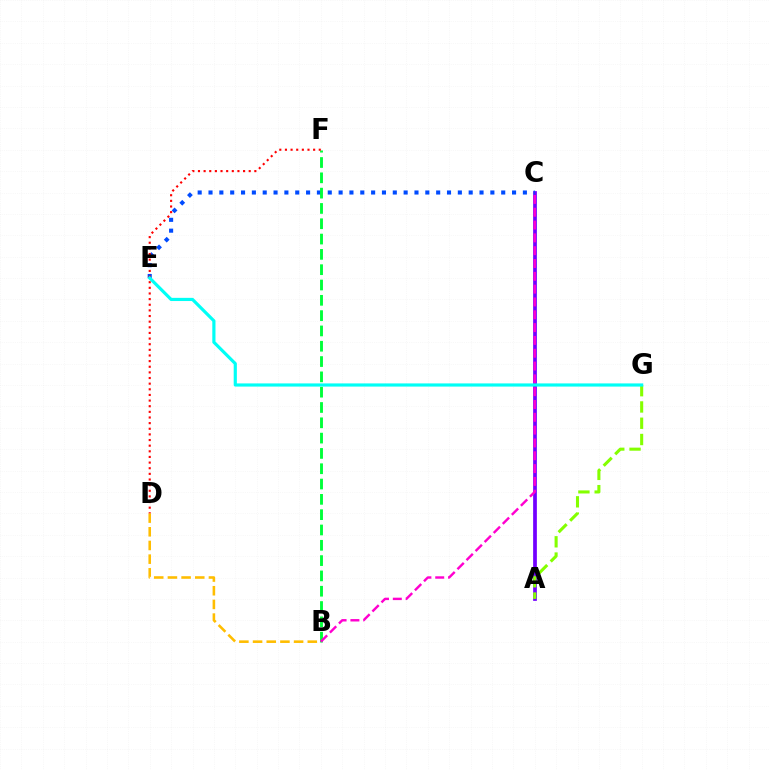{('A', 'C'): [{'color': '#7200ff', 'line_style': 'solid', 'thickness': 2.68}], ('C', 'E'): [{'color': '#004bff', 'line_style': 'dotted', 'thickness': 2.95}], ('A', 'G'): [{'color': '#84ff00', 'line_style': 'dashed', 'thickness': 2.21}], ('B', 'F'): [{'color': '#00ff39', 'line_style': 'dashed', 'thickness': 2.08}], ('B', 'D'): [{'color': '#ffbd00', 'line_style': 'dashed', 'thickness': 1.86}], ('B', 'C'): [{'color': '#ff00cf', 'line_style': 'dashed', 'thickness': 1.74}], ('D', 'F'): [{'color': '#ff0000', 'line_style': 'dotted', 'thickness': 1.53}], ('E', 'G'): [{'color': '#00fff6', 'line_style': 'solid', 'thickness': 2.29}]}